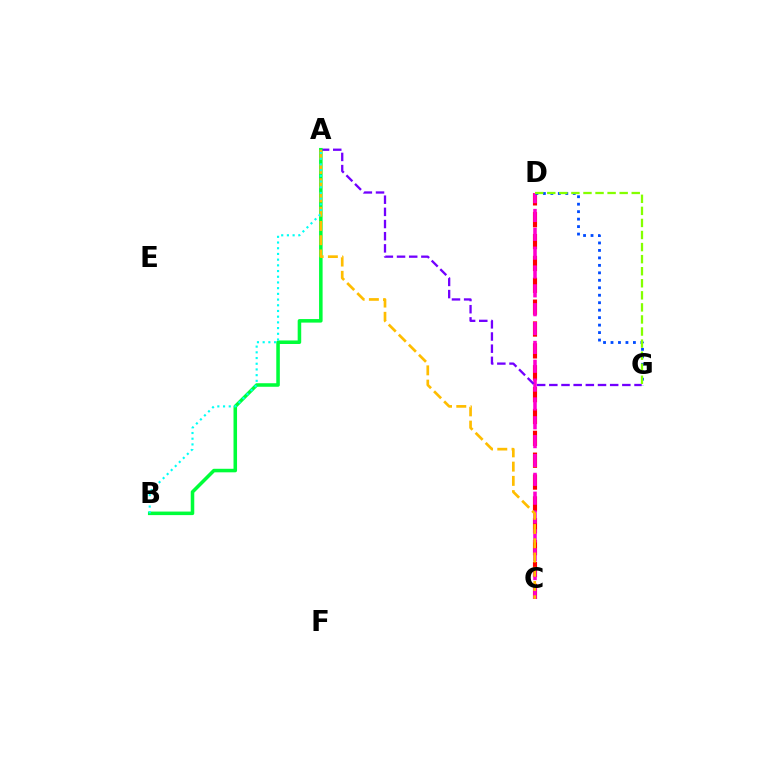{('C', 'D'): [{'color': '#ff0000', 'line_style': 'dashed', 'thickness': 2.97}, {'color': '#ff00cf', 'line_style': 'dashed', 'thickness': 2.56}], ('D', 'G'): [{'color': '#004bff', 'line_style': 'dotted', 'thickness': 2.03}, {'color': '#84ff00', 'line_style': 'dashed', 'thickness': 1.64}], ('A', 'G'): [{'color': '#7200ff', 'line_style': 'dashed', 'thickness': 1.65}], ('A', 'B'): [{'color': '#00ff39', 'line_style': 'solid', 'thickness': 2.55}, {'color': '#00fff6', 'line_style': 'dotted', 'thickness': 1.55}], ('A', 'C'): [{'color': '#ffbd00', 'line_style': 'dashed', 'thickness': 1.94}]}